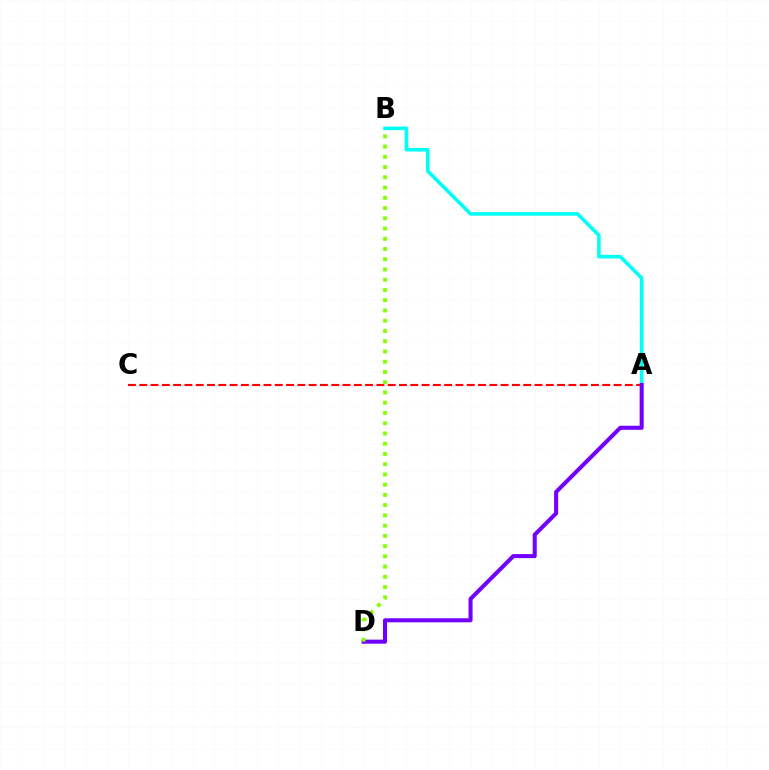{('A', 'C'): [{'color': '#ff0000', 'line_style': 'dashed', 'thickness': 1.53}], ('A', 'B'): [{'color': '#00fff6', 'line_style': 'solid', 'thickness': 2.59}], ('A', 'D'): [{'color': '#7200ff', 'line_style': 'solid', 'thickness': 2.92}], ('B', 'D'): [{'color': '#84ff00', 'line_style': 'dotted', 'thickness': 2.78}]}